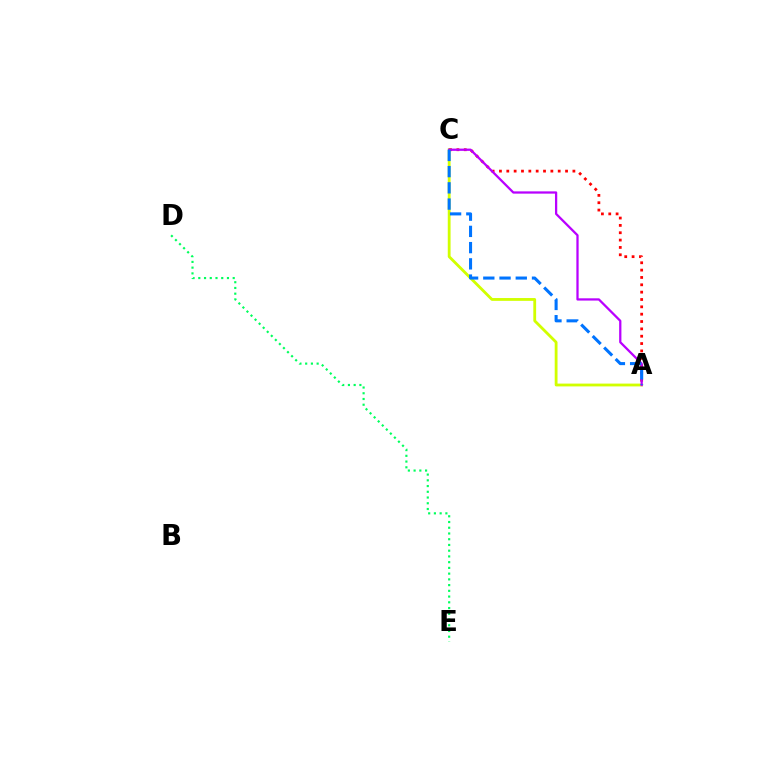{('A', 'C'): [{'color': '#d1ff00', 'line_style': 'solid', 'thickness': 2.03}, {'color': '#ff0000', 'line_style': 'dotted', 'thickness': 2.0}, {'color': '#b900ff', 'line_style': 'solid', 'thickness': 1.63}, {'color': '#0074ff', 'line_style': 'dashed', 'thickness': 2.21}], ('D', 'E'): [{'color': '#00ff5c', 'line_style': 'dotted', 'thickness': 1.56}]}